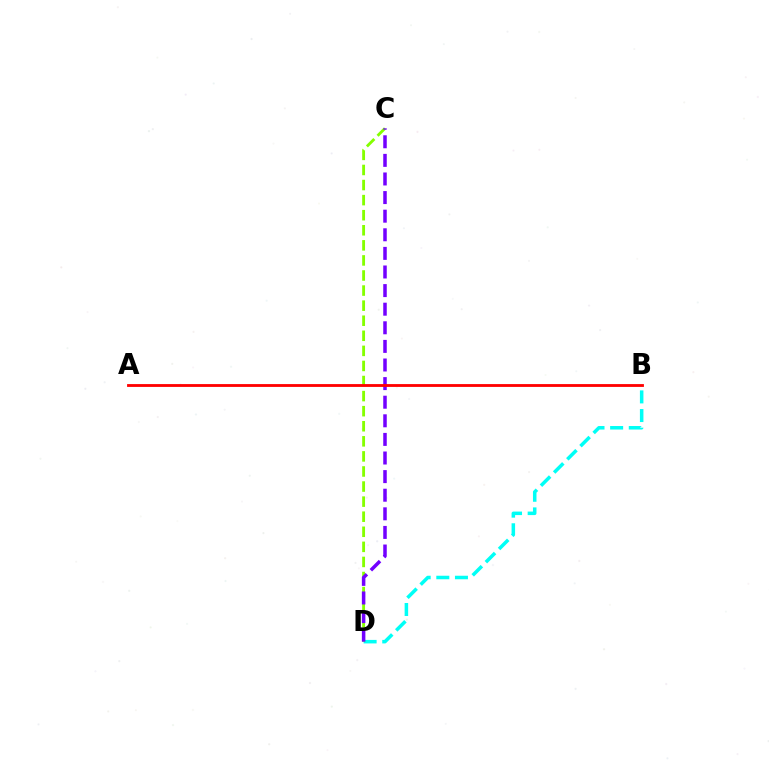{('B', 'D'): [{'color': '#00fff6', 'line_style': 'dashed', 'thickness': 2.53}], ('C', 'D'): [{'color': '#84ff00', 'line_style': 'dashed', 'thickness': 2.05}, {'color': '#7200ff', 'line_style': 'dashed', 'thickness': 2.53}], ('A', 'B'): [{'color': '#ff0000', 'line_style': 'solid', 'thickness': 2.03}]}